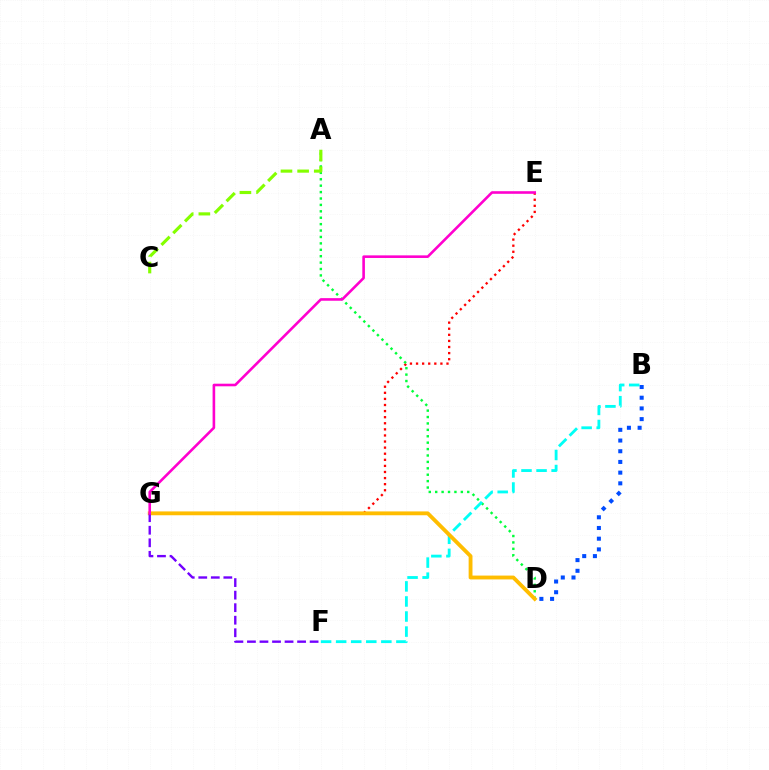{('E', 'G'): [{'color': '#ff0000', 'line_style': 'dotted', 'thickness': 1.65}, {'color': '#ff00cf', 'line_style': 'solid', 'thickness': 1.88}], ('A', 'D'): [{'color': '#00ff39', 'line_style': 'dotted', 'thickness': 1.74}], ('B', 'F'): [{'color': '#00fff6', 'line_style': 'dashed', 'thickness': 2.05}], ('B', 'D'): [{'color': '#004bff', 'line_style': 'dotted', 'thickness': 2.91}], ('D', 'G'): [{'color': '#ffbd00', 'line_style': 'solid', 'thickness': 2.77}], ('F', 'G'): [{'color': '#7200ff', 'line_style': 'dashed', 'thickness': 1.7}], ('A', 'C'): [{'color': '#84ff00', 'line_style': 'dashed', 'thickness': 2.26}]}